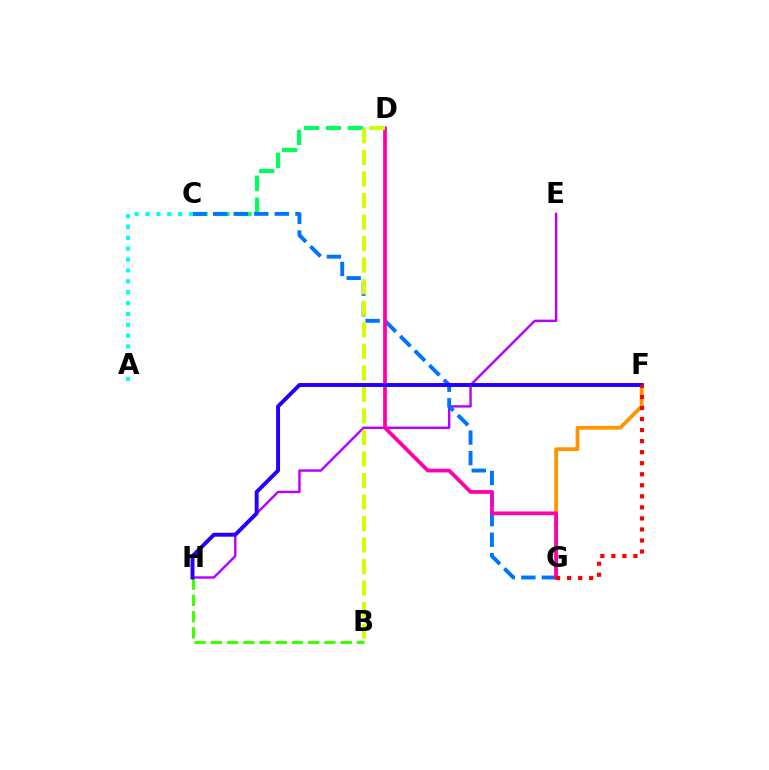{('C', 'D'): [{'color': '#00ff5c', 'line_style': 'dashed', 'thickness': 2.98}], ('F', 'G'): [{'color': '#ff9400', 'line_style': 'solid', 'thickness': 2.7}, {'color': '#ff0000', 'line_style': 'dotted', 'thickness': 3.0}], ('E', 'H'): [{'color': '#b900ff', 'line_style': 'solid', 'thickness': 1.74}], ('C', 'G'): [{'color': '#0074ff', 'line_style': 'dashed', 'thickness': 2.79}], ('D', 'G'): [{'color': '#ff00ac', 'line_style': 'solid', 'thickness': 2.7}], ('B', 'H'): [{'color': '#3dff00', 'line_style': 'dashed', 'thickness': 2.21}], ('B', 'D'): [{'color': '#d1ff00', 'line_style': 'dashed', 'thickness': 2.92}], ('F', 'H'): [{'color': '#2500ff', 'line_style': 'solid', 'thickness': 2.84}], ('A', 'C'): [{'color': '#00fff6', 'line_style': 'dotted', 'thickness': 2.95}]}